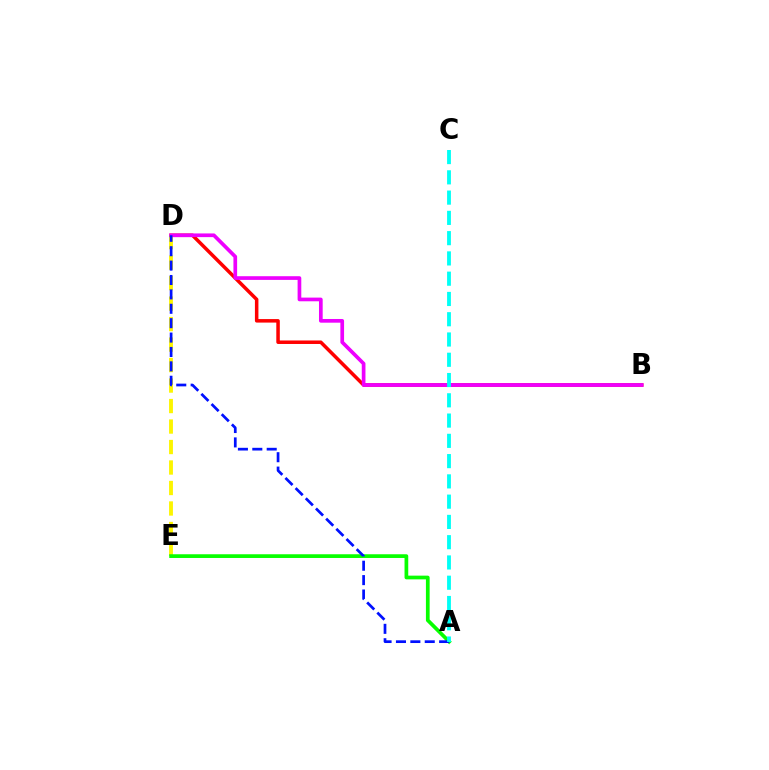{('B', 'D'): [{'color': '#ff0000', 'line_style': 'solid', 'thickness': 2.53}, {'color': '#ee00ff', 'line_style': 'solid', 'thickness': 2.66}], ('D', 'E'): [{'color': '#fcf500', 'line_style': 'dashed', 'thickness': 2.78}], ('A', 'E'): [{'color': '#08ff00', 'line_style': 'solid', 'thickness': 2.68}], ('A', 'D'): [{'color': '#0010ff', 'line_style': 'dashed', 'thickness': 1.96}], ('A', 'C'): [{'color': '#00fff6', 'line_style': 'dashed', 'thickness': 2.75}]}